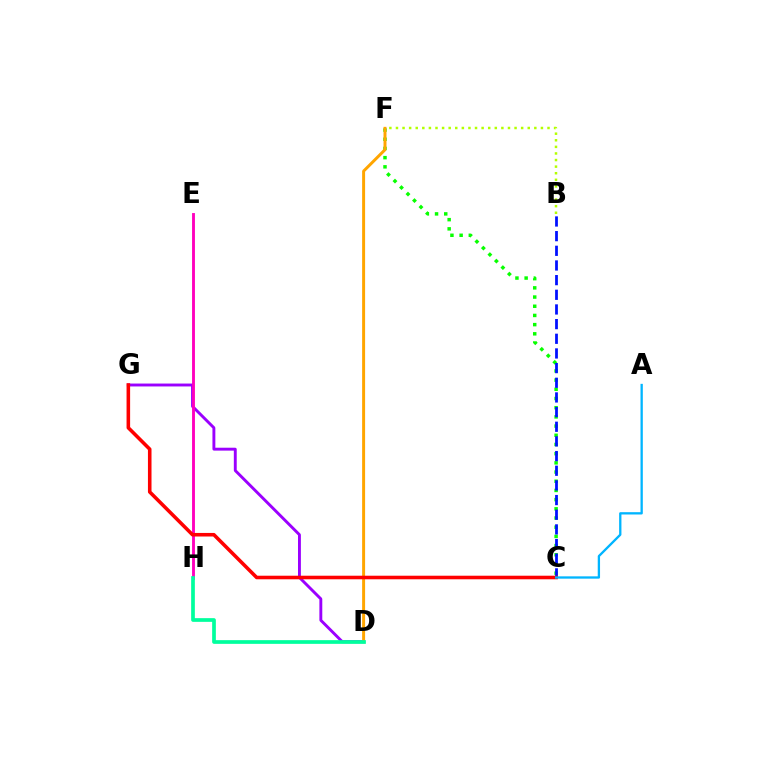{('C', 'F'): [{'color': '#08ff00', 'line_style': 'dotted', 'thickness': 2.5}], ('B', 'F'): [{'color': '#b3ff00', 'line_style': 'dotted', 'thickness': 1.79}], ('D', 'G'): [{'color': '#9b00ff', 'line_style': 'solid', 'thickness': 2.09}], ('B', 'C'): [{'color': '#0010ff', 'line_style': 'dashed', 'thickness': 1.99}], ('E', 'H'): [{'color': '#ff00bd', 'line_style': 'solid', 'thickness': 2.07}], ('D', 'F'): [{'color': '#ffa500', 'line_style': 'solid', 'thickness': 2.14}], ('D', 'H'): [{'color': '#00ff9d', 'line_style': 'solid', 'thickness': 2.67}], ('C', 'G'): [{'color': '#ff0000', 'line_style': 'solid', 'thickness': 2.57}], ('A', 'C'): [{'color': '#00b5ff', 'line_style': 'solid', 'thickness': 1.66}]}